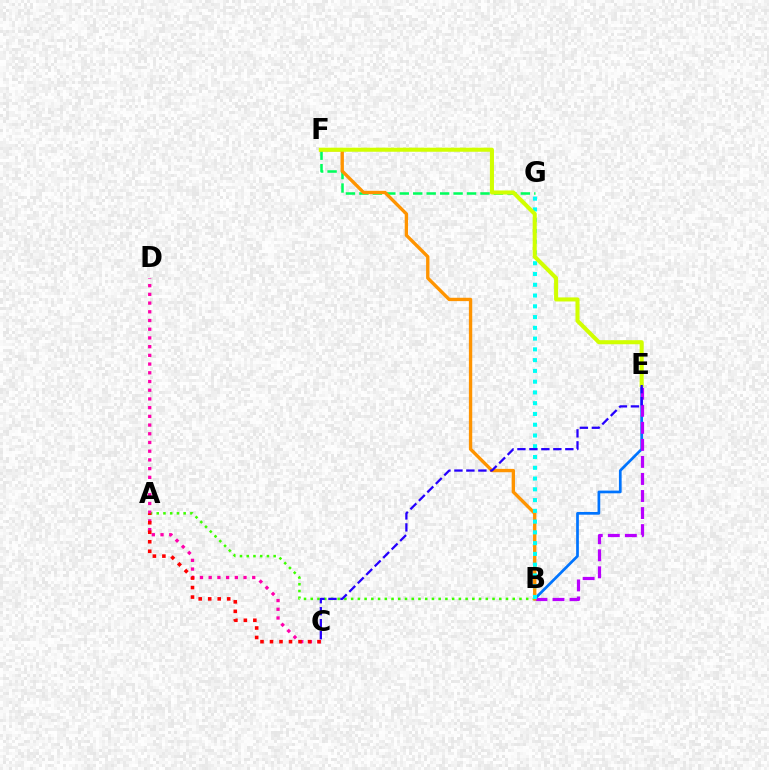{('F', 'G'): [{'color': '#00ff5c', 'line_style': 'dashed', 'thickness': 1.83}], ('B', 'E'): [{'color': '#0074ff', 'line_style': 'solid', 'thickness': 1.96}, {'color': '#b900ff', 'line_style': 'dashed', 'thickness': 2.32}], ('A', 'B'): [{'color': '#3dff00', 'line_style': 'dotted', 'thickness': 1.83}], ('C', 'D'): [{'color': '#ff00ac', 'line_style': 'dotted', 'thickness': 2.37}], ('B', 'F'): [{'color': '#ff9400', 'line_style': 'solid', 'thickness': 2.42}], ('A', 'C'): [{'color': '#ff0000', 'line_style': 'dotted', 'thickness': 2.58}], ('B', 'G'): [{'color': '#00fff6', 'line_style': 'dotted', 'thickness': 2.92}], ('E', 'F'): [{'color': '#d1ff00', 'line_style': 'solid', 'thickness': 2.92}], ('C', 'E'): [{'color': '#2500ff', 'line_style': 'dashed', 'thickness': 1.63}]}